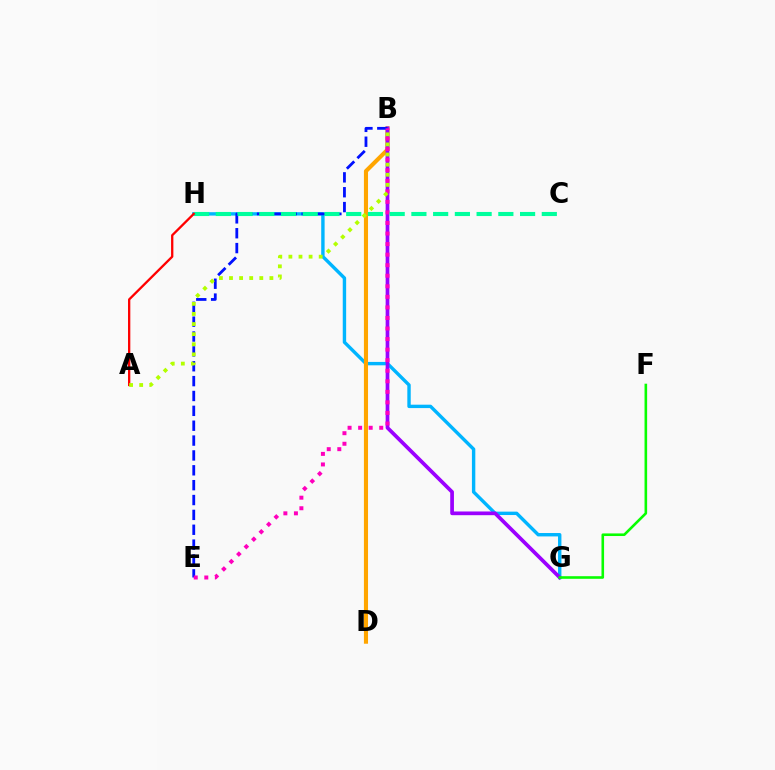{('G', 'H'): [{'color': '#00b5ff', 'line_style': 'solid', 'thickness': 2.45}], ('B', 'D'): [{'color': '#ffa500', 'line_style': 'solid', 'thickness': 2.96}], ('B', 'G'): [{'color': '#9b00ff', 'line_style': 'solid', 'thickness': 2.67}], ('B', 'E'): [{'color': '#0010ff', 'line_style': 'dashed', 'thickness': 2.02}, {'color': '#ff00bd', 'line_style': 'dotted', 'thickness': 2.87}], ('C', 'H'): [{'color': '#00ff9d', 'line_style': 'dashed', 'thickness': 2.95}], ('A', 'H'): [{'color': '#ff0000', 'line_style': 'solid', 'thickness': 1.66}], ('F', 'G'): [{'color': '#08ff00', 'line_style': 'solid', 'thickness': 1.87}], ('A', 'B'): [{'color': '#b3ff00', 'line_style': 'dotted', 'thickness': 2.74}]}